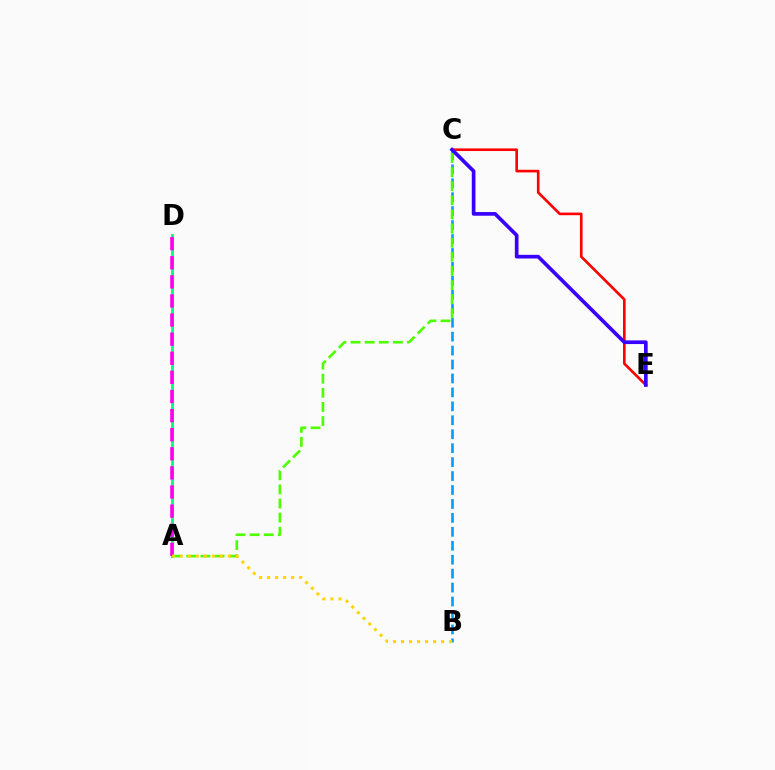{('C', 'E'): [{'color': '#ff0000', 'line_style': 'solid', 'thickness': 1.89}, {'color': '#3700ff', 'line_style': 'solid', 'thickness': 2.64}], ('A', 'D'): [{'color': '#00ff86', 'line_style': 'solid', 'thickness': 2.07}, {'color': '#ff00ed', 'line_style': 'dashed', 'thickness': 2.6}], ('B', 'C'): [{'color': '#009eff', 'line_style': 'dashed', 'thickness': 1.89}], ('A', 'C'): [{'color': '#4fff00', 'line_style': 'dashed', 'thickness': 1.92}], ('A', 'B'): [{'color': '#ffd500', 'line_style': 'dotted', 'thickness': 2.18}]}